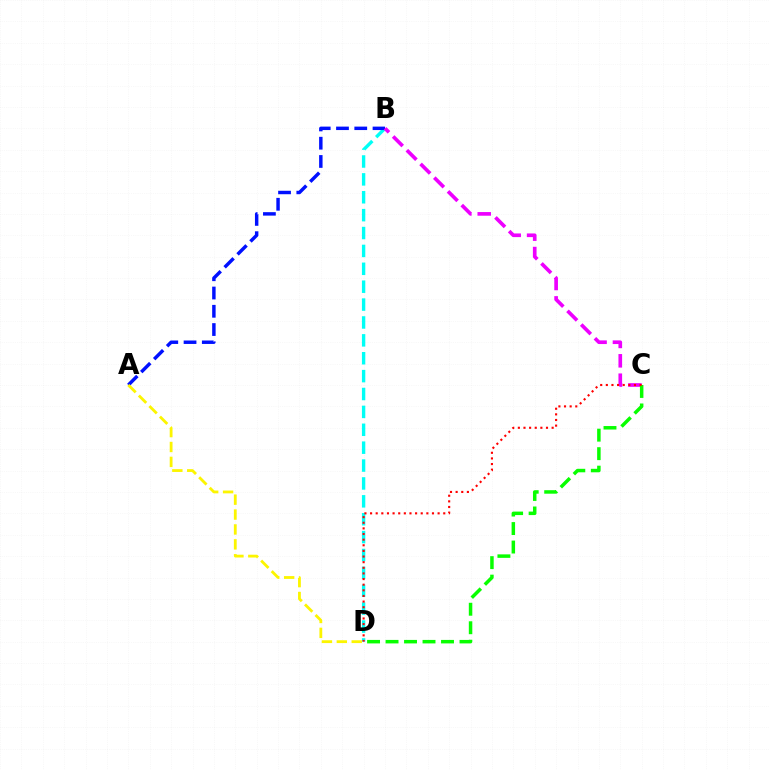{('B', 'D'): [{'color': '#00fff6', 'line_style': 'dashed', 'thickness': 2.43}], ('A', 'B'): [{'color': '#0010ff', 'line_style': 'dashed', 'thickness': 2.48}], ('A', 'D'): [{'color': '#fcf500', 'line_style': 'dashed', 'thickness': 2.02}], ('B', 'C'): [{'color': '#ee00ff', 'line_style': 'dashed', 'thickness': 2.64}], ('C', 'D'): [{'color': '#08ff00', 'line_style': 'dashed', 'thickness': 2.51}, {'color': '#ff0000', 'line_style': 'dotted', 'thickness': 1.53}]}